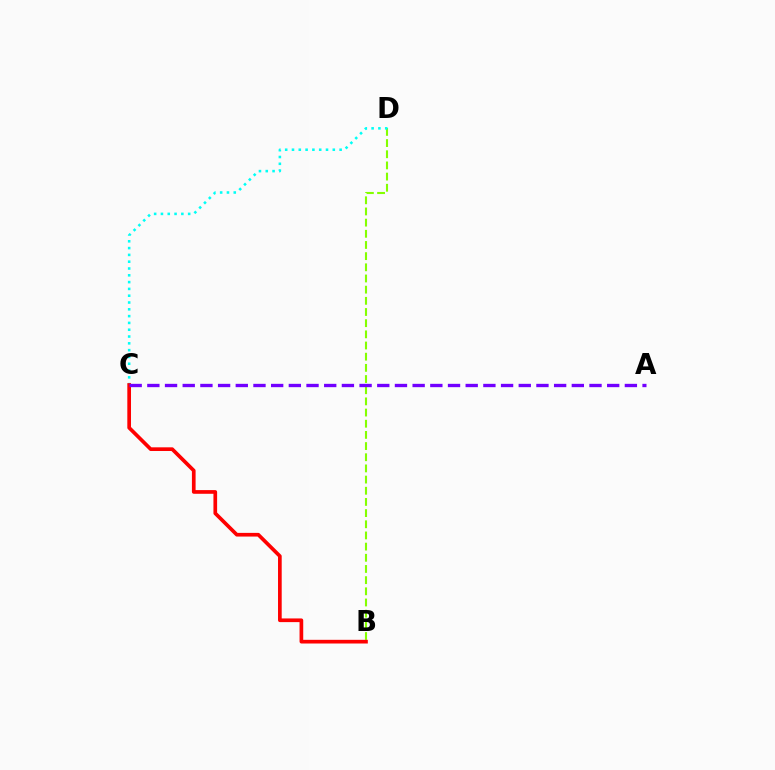{('B', 'D'): [{'color': '#84ff00', 'line_style': 'dashed', 'thickness': 1.52}], ('C', 'D'): [{'color': '#00fff6', 'line_style': 'dotted', 'thickness': 1.85}], ('B', 'C'): [{'color': '#ff0000', 'line_style': 'solid', 'thickness': 2.65}], ('A', 'C'): [{'color': '#7200ff', 'line_style': 'dashed', 'thickness': 2.4}]}